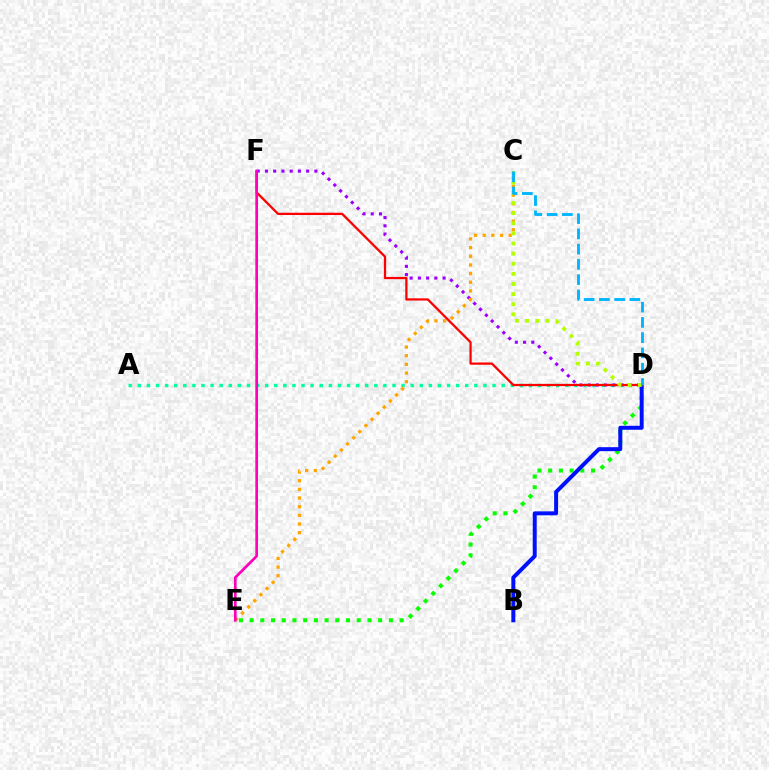{('A', 'D'): [{'color': '#00ff9d', 'line_style': 'dotted', 'thickness': 2.47}], ('D', 'E'): [{'color': '#08ff00', 'line_style': 'dotted', 'thickness': 2.91}], ('D', 'F'): [{'color': '#9b00ff', 'line_style': 'dotted', 'thickness': 2.24}, {'color': '#ff0000', 'line_style': 'solid', 'thickness': 1.63}], ('C', 'E'): [{'color': '#ffa500', 'line_style': 'dotted', 'thickness': 2.35}], ('B', 'D'): [{'color': '#0010ff', 'line_style': 'solid', 'thickness': 2.85}], ('E', 'F'): [{'color': '#ff00bd', 'line_style': 'solid', 'thickness': 1.94}], ('C', 'D'): [{'color': '#b3ff00', 'line_style': 'dotted', 'thickness': 2.75}, {'color': '#00b5ff', 'line_style': 'dashed', 'thickness': 2.07}]}